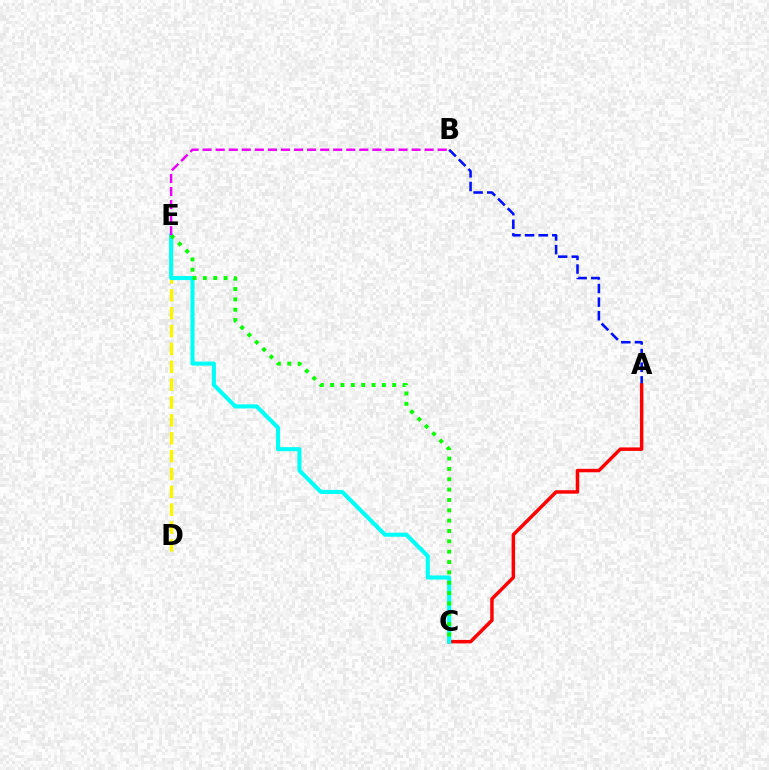{('D', 'E'): [{'color': '#fcf500', 'line_style': 'dashed', 'thickness': 2.43}], ('A', 'B'): [{'color': '#0010ff', 'line_style': 'dashed', 'thickness': 1.85}], ('A', 'C'): [{'color': '#ff0000', 'line_style': 'solid', 'thickness': 2.49}], ('C', 'E'): [{'color': '#00fff6', 'line_style': 'solid', 'thickness': 2.94}, {'color': '#08ff00', 'line_style': 'dotted', 'thickness': 2.81}], ('B', 'E'): [{'color': '#ee00ff', 'line_style': 'dashed', 'thickness': 1.77}]}